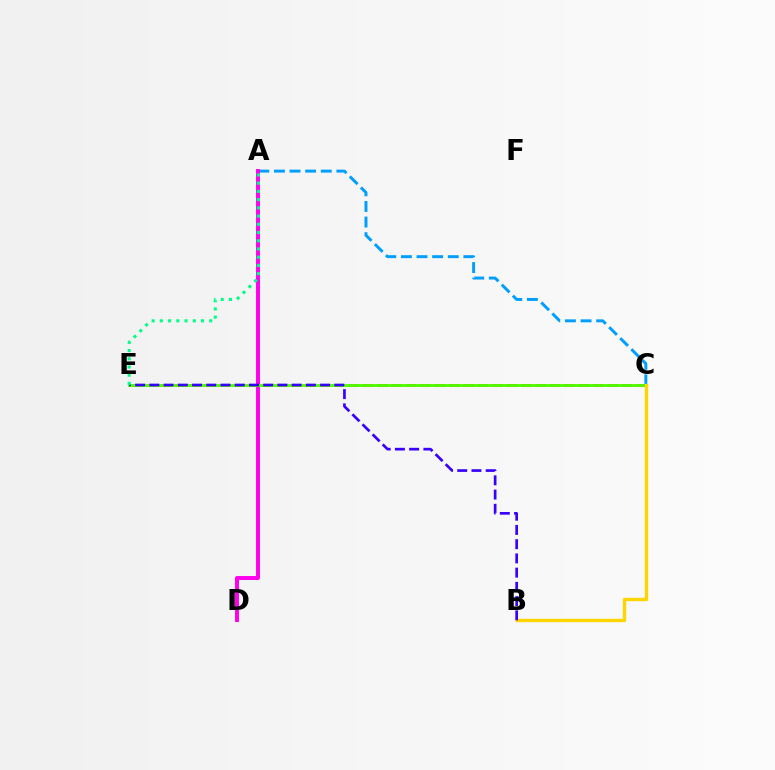{('A', 'C'): [{'color': '#009eff', 'line_style': 'dashed', 'thickness': 2.12}], ('C', 'E'): [{'color': '#ff0000', 'line_style': 'dashed', 'thickness': 1.96}, {'color': '#4fff00', 'line_style': 'solid', 'thickness': 2.04}], ('A', 'D'): [{'color': '#ff00ed', 'line_style': 'solid', 'thickness': 2.85}], ('B', 'C'): [{'color': '#ffd500', 'line_style': 'solid', 'thickness': 2.43}], ('B', 'E'): [{'color': '#3700ff', 'line_style': 'dashed', 'thickness': 1.93}], ('A', 'E'): [{'color': '#00ff86', 'line_style': 'dotted', 'thickness': 2.23}]}